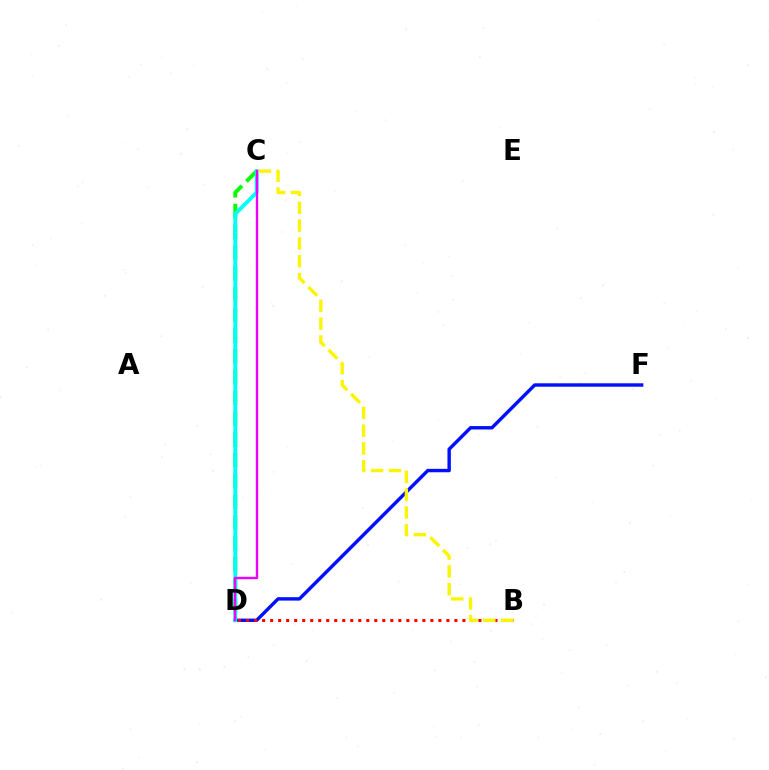{('C', 'D'): [{'color': '#08ff00', 'line_style': 'dashed', 'thickness': 2.82}, {'color': '#00fff6', 'line_style': 'solid', 'thickness': 2.79}, {'color': '#ee00ff', 'line_style': 'solid', 'thickness': 1.72}], ('D', 'F'): [{'color': '#0010ff', 'line_style': 'solid', 'thickness': 2.46}], ('B', 'D'): [{'color': '#ff0000', 'line_style': 'dotted', 'thickness': 2.18}], ('B', 'C'): [{'color': '#fcf500', 'line_style': 'dashed', 'thickness': 2.42}]}